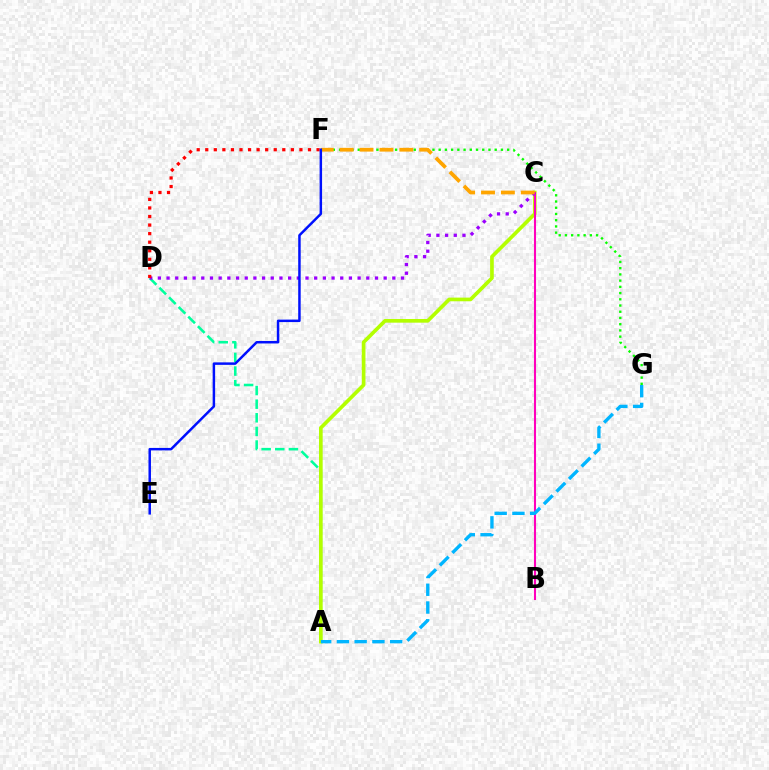{('A', 'D'): [{'color': '#00ff9d', 'line_style': 'dashed', 'thickness': 1.85}], ('A', 'C'): [{'color': '#b3ff00', 'line_style': 'solid', 'thickness': 2.64}], ('B', 'C'): [{'color': '#ff00bd', 'line_style': 'solid', 'thickness': 1.5}], ('C', 'D'): [{'color': '#9b00ff', 'line_style': 'dotted', 'thickness': 2.36}], ('F', 'G'): [{'color': '#08ff00', 'line_style': 'dotted', 'thickness': 1.69}], ('A', 'G'): [{'color': '#00b5ff', 'line_style': 'dashed', 'thickness': 2.41}], ('C', 'F'): [{'color': '#ffa500', 'line_style': 'dashed', 'thickness': 2.7}], ('D', 'F'): [{'color': '#ff0000', 'line_style': 'dotted', 'thickness': 2.33}], ('E', 'F'): [{'color': '#0010ff', 'line_style': 'solid', 'thickness': 1.79}]}